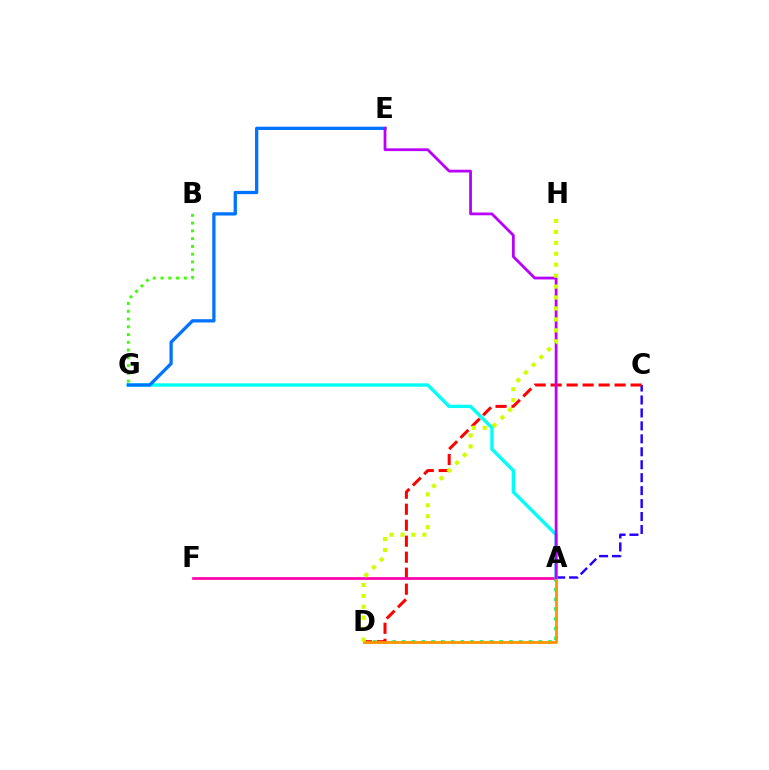{('B', 'G'): [{'color': '#3dff00', 'line_style': 'dotted', 'thickness': 2.11}], ('A', 'C'): [{'color': '#2500ff', 'line_style': 'dashed', 'thickness': 1.76}], ('A', 'D'): [{'color': '#00ff5c', 'line_style': 'dotted', 'thickness': 2.65}, {'color': '#ff9400', 'line_style': 'solid', 'thickness': 2.01}], ('C', 'D'): [{'color': '#ff0000', 'line_style': 'dashed', 'thickness': 2.17}], ('A', 'F'): [{'color': '#ff00ac', 'line_style': 'solid', 'thickness': 1.95}], ('A', 'G'): [{'color': '#00fff6', 'line_style': 'solid', 'thickness': 2.42}], ('E', 'G'): [{'color': '#0074ff', 'line_style': 'solid', 'thickness': 2.36}], ('A', 'E'): [{'color': '#b900ff', 'line_style': 'solid', 'thickness': 2.0}], ('D', 'H'): [{'color': '#d1ff00', 'line_style': 'dotted', 'thickness': 2.97}]}